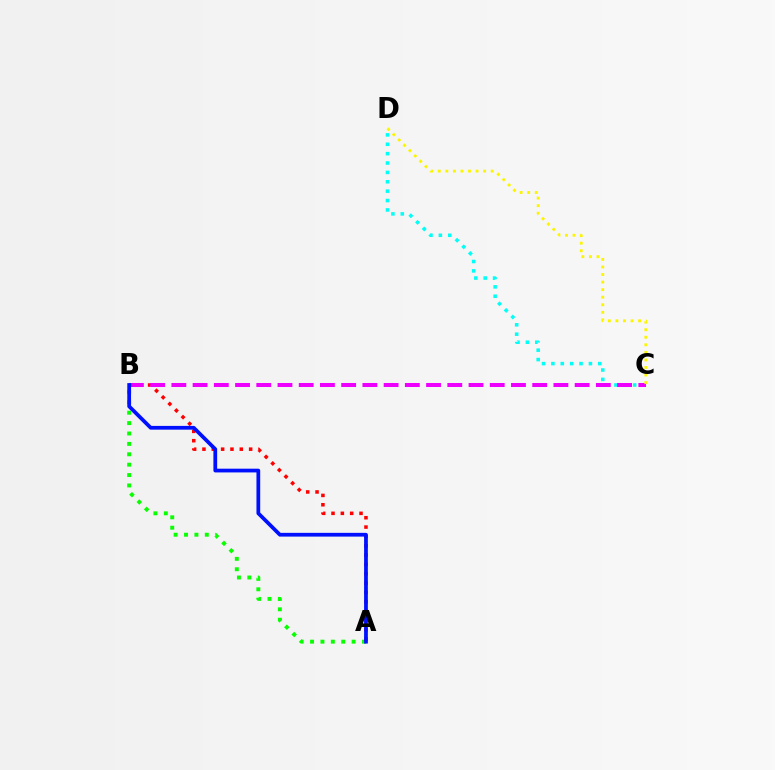{('A', 'B'): [{'color': '#08ff00', 'line_style': 'dotted', 'thickness': 2.82}, {'color': '#ff0000', 'line_style': 'dotted', 'thickness': 2.54}, {'color': '#0010ff', 'line_style': 'solid', 'thickness': 2.7}], ('C', 'D'): [{'color': '#00fff6', 'line_style': 'dotted', 'thickness': 2.55}, {'color': '#fcf500', 'line_style': 'dotted', 'thickness': 2.05}], ('B', 'C'): [{'color': '#ee00ff', 'line_style': 'dashed', 'thickness': 2.88}]}